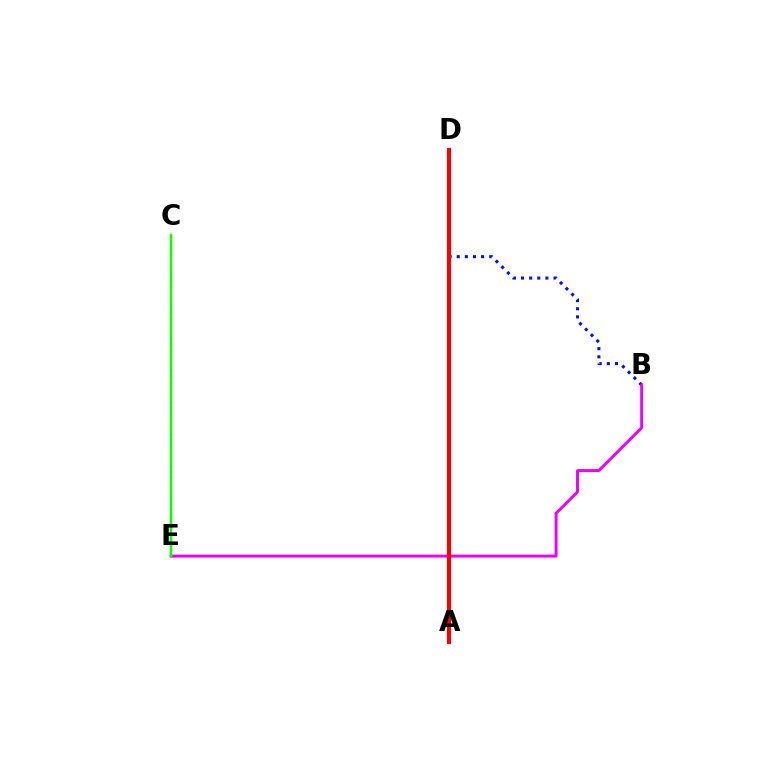{('B', 'D'): [{'color': '#0010ff', 'line_style': 'dotted', 'thickness': 2.21}], ('A', 'D'): [{'color': '#00fff6', 'line_style': 'dashed', 'thickness': 2.66}, {'color': '#ff0000', 'line_style': 'solid', 'thickness': 2.95}], ('C', 'E'): [{'color': '#fcf500', 'line_style': 'dotted', 'thickness': 1.73}, {'color': '#08ff00', 'line_style': 'solid', 'thickness': 1.77}], ('B', 'E'): [{'color': '#ee00ff', 'line_style': 'solid', 'thickness': 2.12}]}